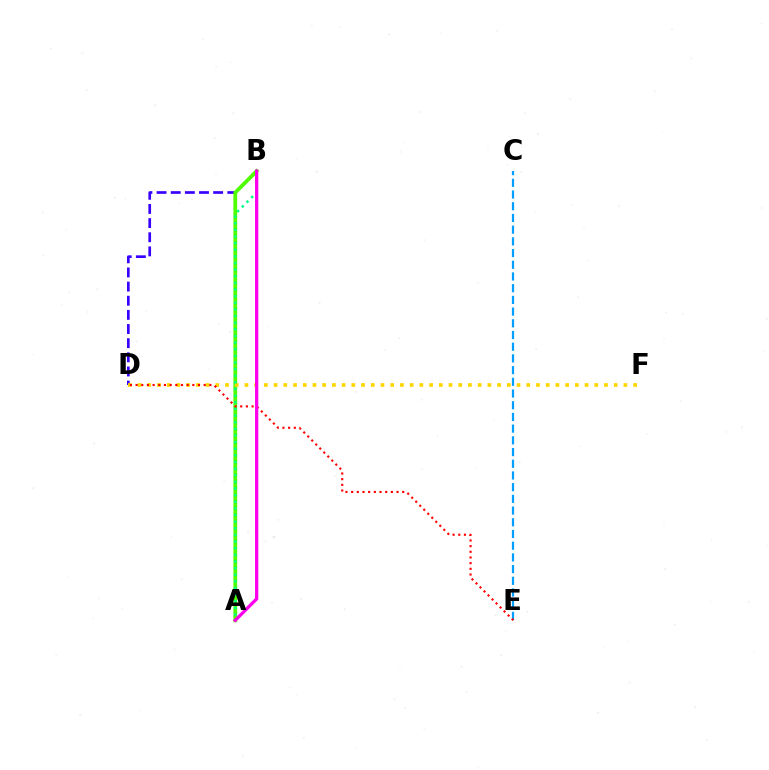{('B', 'D'): [{'color': '#3700ff', 'line_style': 'dashed', 'thickness': 1.92}], ('C', 'E'): [{'color': '#009eff', 'line_style': 'dashed', 'thickness': 1.59}], ('A', 'B'): [{'color': '#4fff00', 'line_style': 'solid', 'thickness': 2.72}, {'color': '#00ff86', 'line_style': 'dotted', 'thickness': 1.8}, {'color': '#ff00ed', 'line_style': 'solid', 'thickness': 2.35}], ('D', 'F'): [{'color': '#ffd500', 'line_style': 'dotted', 'thickness': 2.64}], ('D', 'E'): [{'color': '#ff0000', 'line_style': 'dotted', 'thickness': 1.54}]}